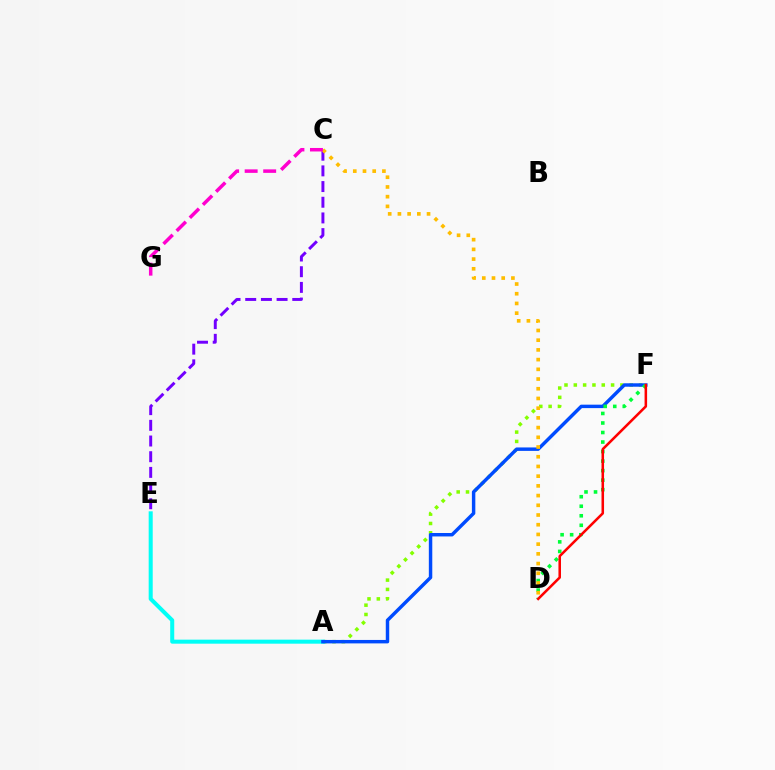{('A', 'F'): [{'color': '#84ff00', 'line_style': 'dotted', 'thickness': 2.53}, {'color': '#004bff', 'line_style': 'solid', 'thickness': 2.48}], ('A', 'E'): [{'color': '#00fff6', 'line_style': 'solid', 'thickness': 2.9}], ('C', 'E'): [{'color': '#7200ff', 'line_style': 'dashed', 'thickness': 2.13}], ('D', 'F'): [{'color': '#00ff39', 'line_style': 'dotted', 'thickness': 2.59}, {'color': '#ff0000', 'line_style': 'solid', 'thickness': 1.83}], ('C', 'D'): [{'color': '#ffbd00', 'line_style': 'dotted', 'thickness': 2.64}], ('C', 'G'): [{'color': '#ff00cf', 'line_style': 'dashed', 'thickness': 2.52}]}